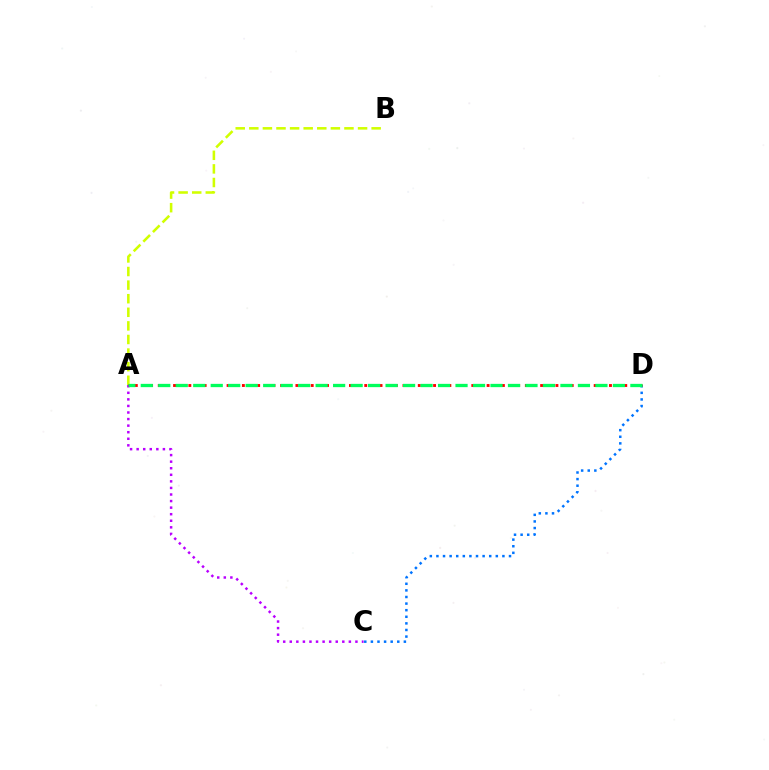{('C', 'D'): [{'color': '#0074ff', 'line_style': 'dotted', 'thickness': 1.79}], ('A', 'C'): [{'color': '#b900ff', 'line_style': 'dotted', 'thickness': 1.78}], ('A', 'B'): [{'color': '#d1ff00', 'line_style': 'dashed', 'thickness': 1.85}], ('A', 'D'): [{'color': '#ff0000', 'line_style': 'dotted', 'thickness': 2.08}, {'color': '#00ff5c', 'line_style': 'dashed', 'thickness': 2.38}]}